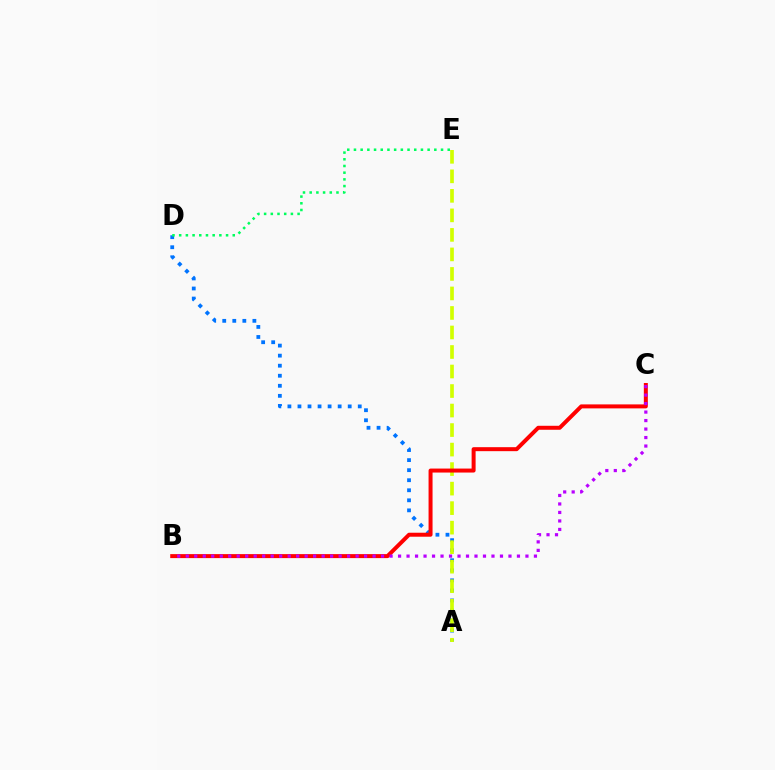{('A', 'D'): [{'color': '#0074ff', 'line_style': 'dotted', 'thickness': 2.73}], ('A', 'E'): [{'color': '#d1ff00', 'line_style': 'dashed', 'thickness': 2.65}], ('B', 'C'): [{'color': '#ff0000', 'line_style': 'solid', 'thickness': 2.87}, {'color': '#b900ff', 'line_style': 'dotted', 'thickness': 2.31}], ('D', 'E'): [{'color': '#00ff5c', 'line_style': 'dotted', 'thickness': 1.82}]}